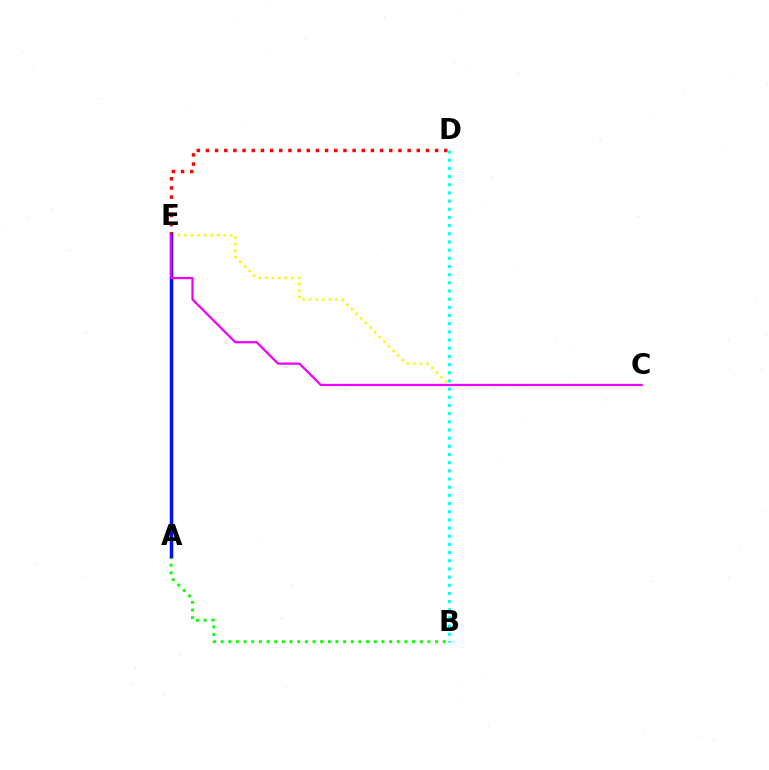{('D', 'E'): [{'color': '#ff0000', 'line_style': 'dotted', 'thickness': 2.49}], ('A', 'B'): [{'color': '#08ff00', 'line_style': 'dotted', 'thickness': 2.08}], ('C', 'E'): [{'color': '#fcf500', 'line_style': 'dotted', 'thickness': 1.78}, {'color': '#ee00ff', 'line_style': 'solid', 'thickness': 1.61}], ('B', 'D'): [{'color': '#00fff6', 'line_style': 'dotted', 'thickness': 2.22}], ('A', 'E'): [{'color': '#0010ff', 'line_style': 'solid', 'thickness': 2.51}]}